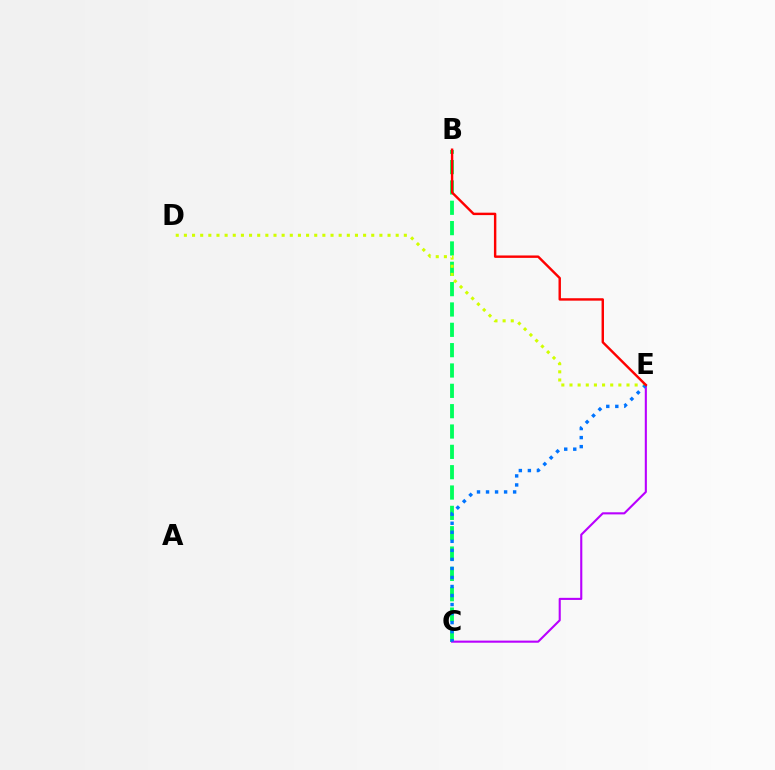{('B', 'C'): [{'color': '#00ff5c', 'line_style': 'dashed', 'thickness': 2.76}], ('C', 'E'): [{'color': '#b900ff', 'line_style': 'solid', 'thickness': 1.52}, {'color': '#0074ff', 'line_style': 'dotted', 'thickness': 2.45}], ('D', 'E'): [{'color': '#d1ff00', 'line_style': 'dotted', 'thickness': 2.21}], ('B', 'E'): [{'color': '#ff0000', 'line_style': 'solid', 'thickness': 1.74}]}